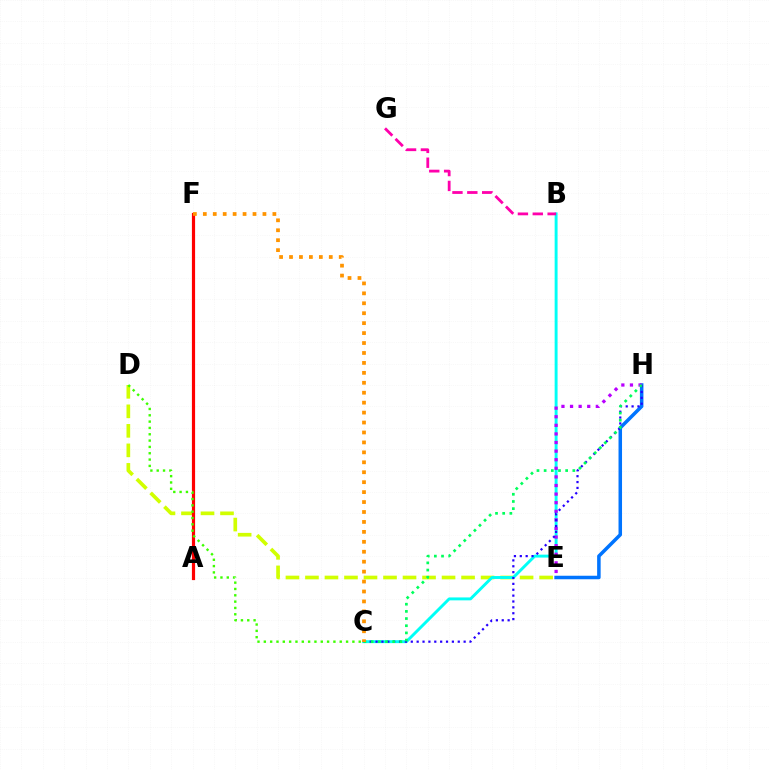{('E', 'H'): [{'color': '#0074ff', 'line_style': 'solid', 'thickness': 2.53}, {'color': '#b900ff', 'line_style': 'dotted', 'thickness': 2.34}], ('D', 'E'): [{'color': '#d1ff00', 'line_style': 'dashed', 'thickness': 2.65}], ('B', 'C'): [{'color': '#00fff6', 'line_style': 'solid', 'thickness': 2.1}], ('A', 'F'): [{'color': '#ff0000', 'line_style': 'solid', 'thickness': 2.29}], ('C', 'D'): [{'color': '#3dff00', 'line_style': 'dotted', 'thickness': 1.72}], ('B', 'G'): [{'color': '#ff00ac', 'line_style': 'dashed', 'thickness': 2.02}], ('C', 'H'): [{'color': '#2500ff', 'line_style': 'dotted', 'thickness': 1.6}, {'color': '#00ff5c', 'line_style': 'dotted', 'thickness': 1.95}], ('C', 'F'): [{'color': '#ff9400', 'line_style': 'dotted', 'thickness': 2.7}]}